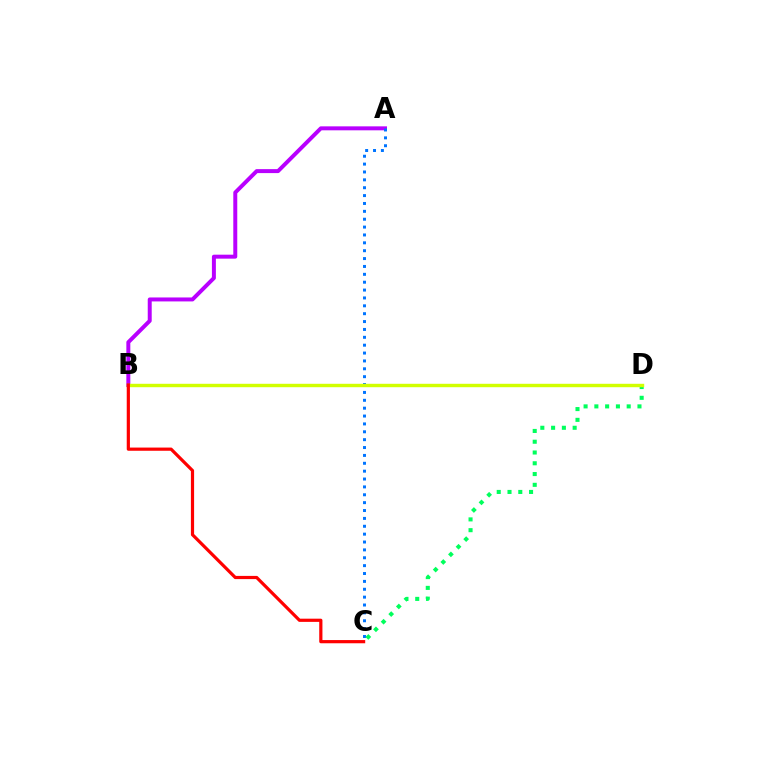{('A', 'B'): [{'color': '#b900ff', 'line_style': 'solid', 'thickness': 2.86}], ('A', 'C'): [{'color': '#0074ff', 'line_style': 'dotted', 'thickness': 2.14}], ('C', 'D'): [{'color': '#00ff5c', 'line_style': 'dotted', 'thickness': 2.93}], ('B', 'D'): [{'color': '#d1ff00', 'line_style': 'solid', 'thickness': 2.46}], ('B', 'C'): [{'color': '#ff0000', 'line_style': 'solid', 'thickness': 2.3}]}